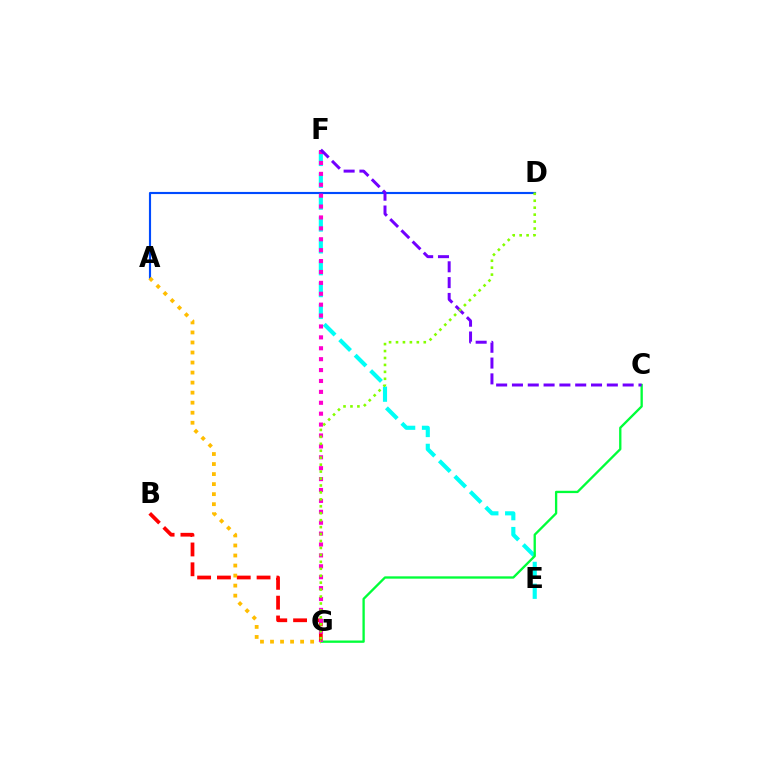{('E', 'F'): [{'color': '#00fff6', 'line_style': 'dashed', 'thickness': 2.97}], ('B', 'G'): [{'color': '#ff0000', 'line_style': 'dashed', 'thickness': 2.69}], ('A', 'D'): [{'color': '#004bff', 'line_style': 'solid', 'thickness': 1.54}], ('C', 'G'): [{'color': '#00ff39', 'line_style': 'solid', 'thickness': 1.67}], ('F', 'G'): [{'color': '#ff00cf', 'line_style': 'dotted', 'thickness': 2.96}], ('C', 'F'): [{'color': '#7200ff', 'line_style': 'dashed', 'thickness': 2.15}], ('D', 'G'): [{'color': '#84ff00', 'line_style': 'dotted', 'thickness': 1.89}], ('A', 'G'): [{'color': '#ffbd00', 'line_style': 'dotted', 'thickness': 2.73}]}